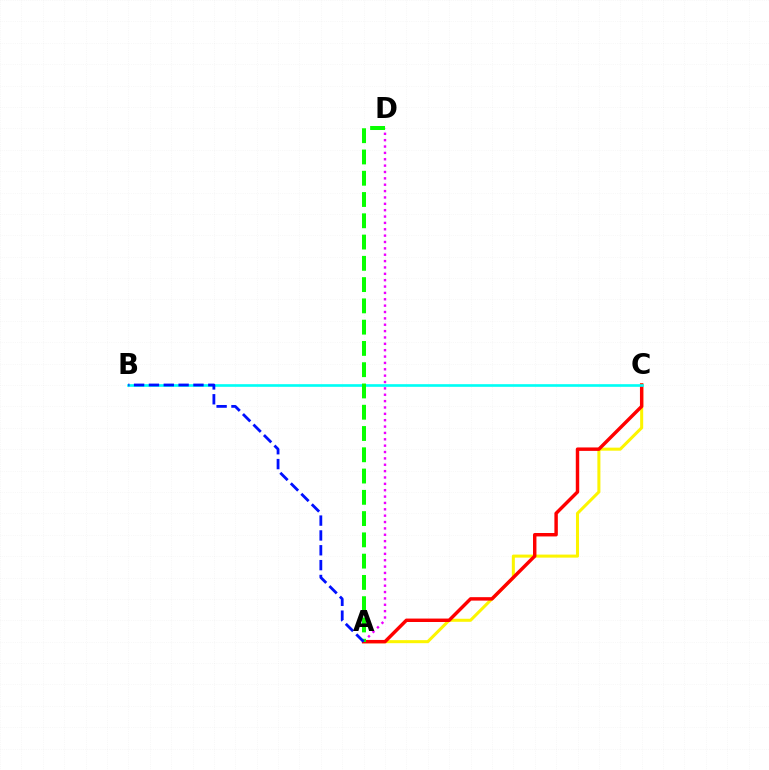{('A', 'D'): [{'color': '#ee00ff', 'line_style': 'dotted', 'thickness': 1.73}, {'color': '#08ff00', 'line_style': 'dashed', 'thickness': 2.89}], ('A', 'C'): [{'color': '#fcf500', 'line_style': 'solid', 'thickness': 2.19}, {'color': '#ff0000', 'line_style': 'solid', 'thickness': 2.48}], ('B', 'C'): [{'color': '#00fff6', 'line_style': 'solid', 'thickness': 1.91}], ('A', 'B'): [{'color': '#0010ff', 'line_style': 'dashed', 'thickness': 2.02}]}